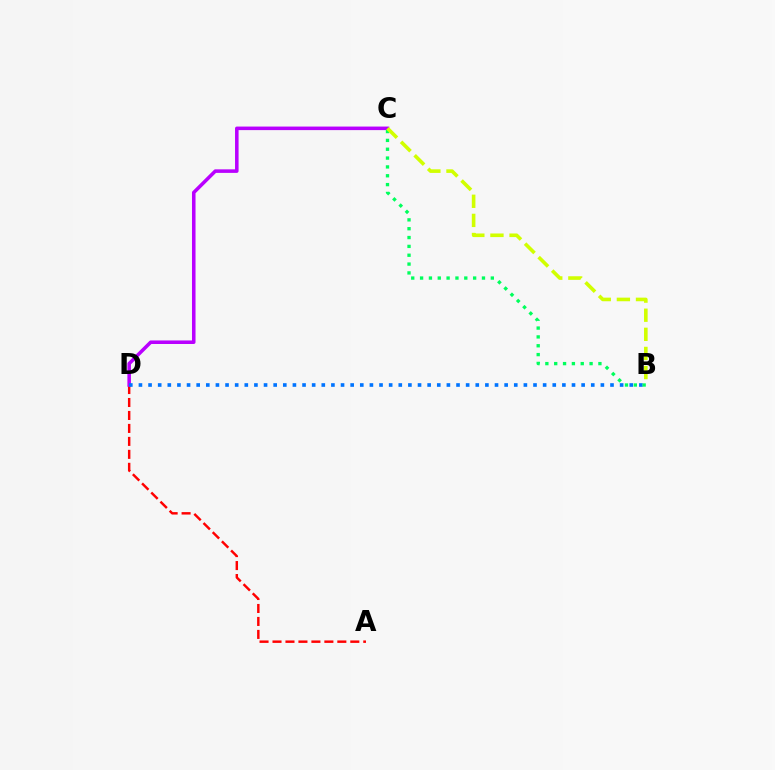{('A', 'D'): [{'color': '#ff0000', 'line_style': 'dashed', 'thickness': 1.76}], ('C', 'D'): [{'color': '#b900ff', 'line_style': 'solid', 'thickness': 2.55}], ('B', 'D'): [{'color': '#0074ff', 'line_style': 'dotted', 'thickness': 2.61}], ('B', 'C'): [{'color': '#00ff5c', 'line_style': 'dotted', 'thickness': 2.4}, {'color': '#d1ff00', 'line_style': 'dashed', 'thickness': 2.6}]}